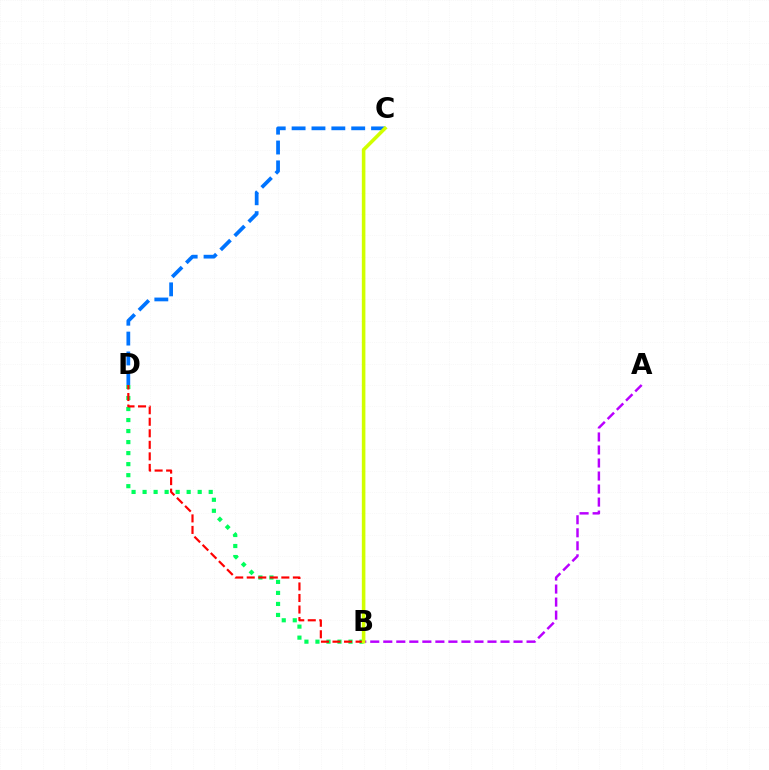{('B', 'D'): [{'color': '#00ff5c', 'line_style': 'dotted', 'thickness': 2.99}, {'color': '#ff0000', 'line_style': 'dashed', 'thickness': 1.57}], ('A', 'B'): [{'color': '#b900ff', 'line_style': 'dashed', 'thickness': 1.77}], ('C', 'D'): [{'color': '#0074ff', 'line_style': 'dashed', 'thickness': 2.7}], ('B', 'C'): [{'color': '#d1ff00', 'line_style': 'solid', 'thickness': 2.57}]}